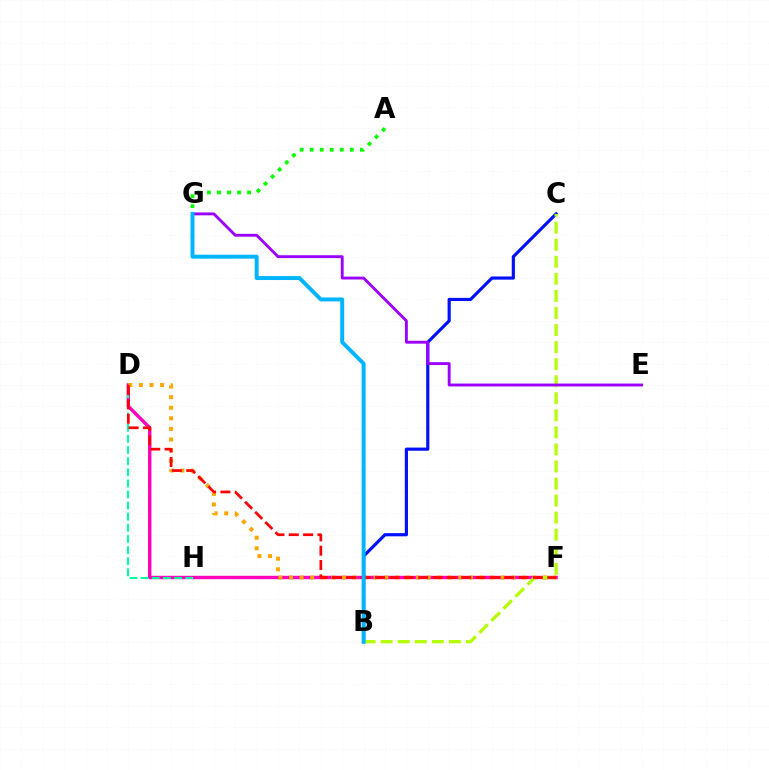{('D', 'F'): [{'color': '#ff00bd', 'line_style': 'solid', 'thickness': 2.45}, {'color': '#ffa500', 'line_style': 'dotted', 'thickness': 2.88}, {'color': '#ff0000', 'line_style': 'dashed', 'thickness': 1.95}], ('B', 'C'): [{'color': '#0010ff', 'line_style': 'solid', 'thickness': 2.28}, {'color': '#b3ff00', 'line_style': 'dashed', 'thickness': 2.32}], ('D', 'H'): [{'color': '#00ff9d', 'line_style': 'dashed', 'thickness': 1.51}], ('E', 'G'): [{'color': '#9b00ff', 'line_style': 'solid', 'thickness': 2.07}], ('A', 'G'): [{'color': '#08ff00', 'line_style': 'dotted', 'thickness': 2.73}], ('B', 'G'): [{'color': '#00b5ff', 'line_style': 'solid', 'thickness': 2.85}]}